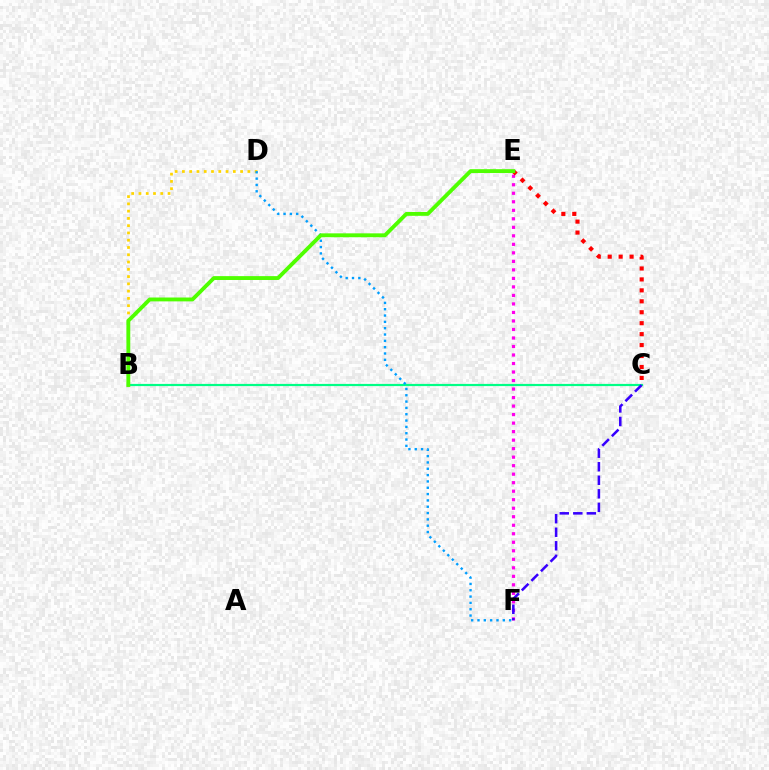{('E', 'F'): [{'color': '#ff00ed', 'line_style': 'dotted', 'thickness': 2.31}], ('B', 'C'): [{'color': '#00ff86', 'line_style': 'solid', 'thickness': 1.58}], ('B', 'D'): [{'color': '#ffd500', 'line_style': 'dotted', 'thickness': 1.98}], ('D', 'F'): [{'color': '#009eff', 'line_style': 'dotted', 'thickness': 1.72}], ('C', 'E'): [{'color': '#ff0000', 'line_style': 'dotted', 'thickness': 2.97}], ('B', 'E'): [{'color': '#4fff00', 'line_style': 'solid', 'thickness': 2.78}], ('C', 'F'): [{'color': '#3700ff', 'line_style': 'dashed', 'thickness': 1.84}]}